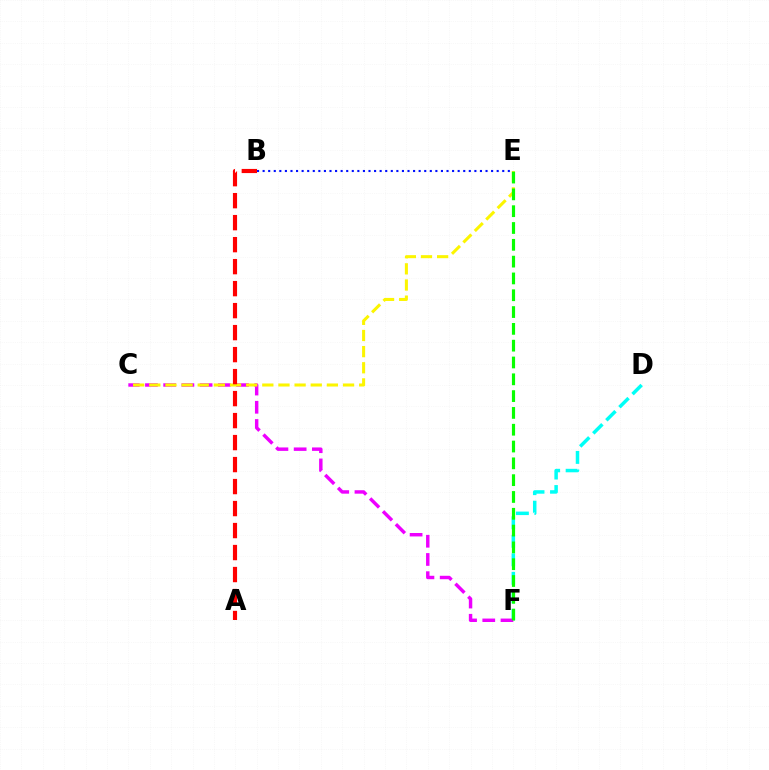{('D', 'F'): [{'color': '#00fff6', 'line_style': 'dashed', 'thickness': 2.51}], ('C', 'F'): [{'color': '#ee00ff', 'line_style': 'dashed', 'thickness': 2.47}], ('B', 'E'): [{'color': '#0010ff', 'line_style': 'dotted', 'thickness': 1.51}], ('C', 'E'): [{'color': '#fcf500', 'line_style': 'dashed', 'thickness': 2.19}], ('A', 'B'): [{'color': '#ff0000', 'line_style': 'dashed', 'thickness': 2.99}], ('E', 'F'): [{'color': '#08ff00', 'line_style': 'dashed', 'thickness': 2.28}]}